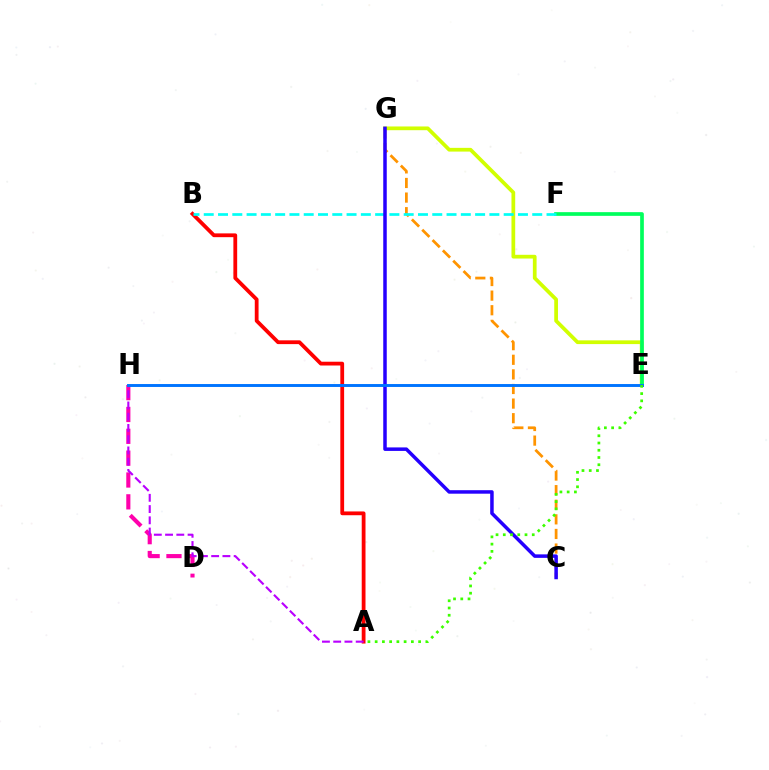{('E', 'G'): [{'color': '#d1ff00', 'line_style': 'solid', 'thickness': 2.69}], ('C', 'G'): [{'color': '#ff9400', 'line_style': 'dashed', 'thickness': 1.98}, {'color': '#2500ff', 'line_style': 'solid', 'thickness': 2.52}], ('A', 'B'): [{'color': '#ff0000', 'line_style': 'solid', 'thickness': 2.73}], ('D', 'H'): [{'color': '#ff00ac', 'line_style': 'dashed', 'thickness': 2.97}], ('A', 'H'): [{'color': '#b900ff', 'line_style': 'dashed', 'thickness': 1.53}], ('E', 'F'): [{'color': '#00ff5c', 'line_style': 'solid', 'thickness': 2.66}], ('B', 'F'): [{'color': '#00fff6', 'line_style': 'dashed', 'thickness': 1.94}], ('E', 'H'): [{'color': '#0074ff', 'line_style': 'solid', 'thickness': 2.11}], ('A', 'E'): [{'color': '#3dff00', 'line_style': 'dotted', 'thickness': 1.97}]}